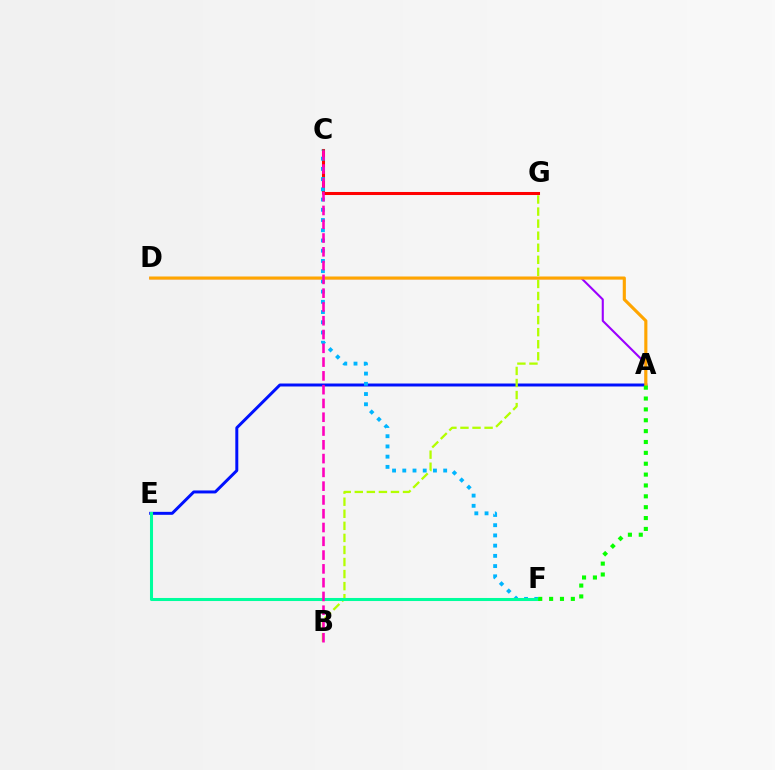{('A', 'D'): [{'color': '#9b00ff', 'line_style': 'solid', 'thickness': 1.51}, {'color': '#ffa500', 'line_style': 'solid', 'thickness': 2.25}], ('A', 'E'): [{'color': '#0010ff', 'line_style': 'solid', 'thickness': 2.14}], ('C', 'G'): [{'color': '#ff0000', 'line_style': 'solid', 'thickness': 2.19}], ('B', 'G'): [{'color': '#b3ff00', 'line_style': 'dashed', 'thickness': 1.64}], ('C', 'F'): [{'color': '#00b5ff', 'line_style': 'dotted', 'thickness': 2.78}], ('E', 'F'): [{'color': '#00ff9d', 'line_style': 'solid', 'thickness': 2.19}], ('A', 'F'): [{'color': '#08ff00', 'line_style': 'dotted', 'thickness': 2.95}], ('B', 'C'): [{'color': '#ff00bd', 'line_style': 'dashed', 'thickness': 1.87}]}